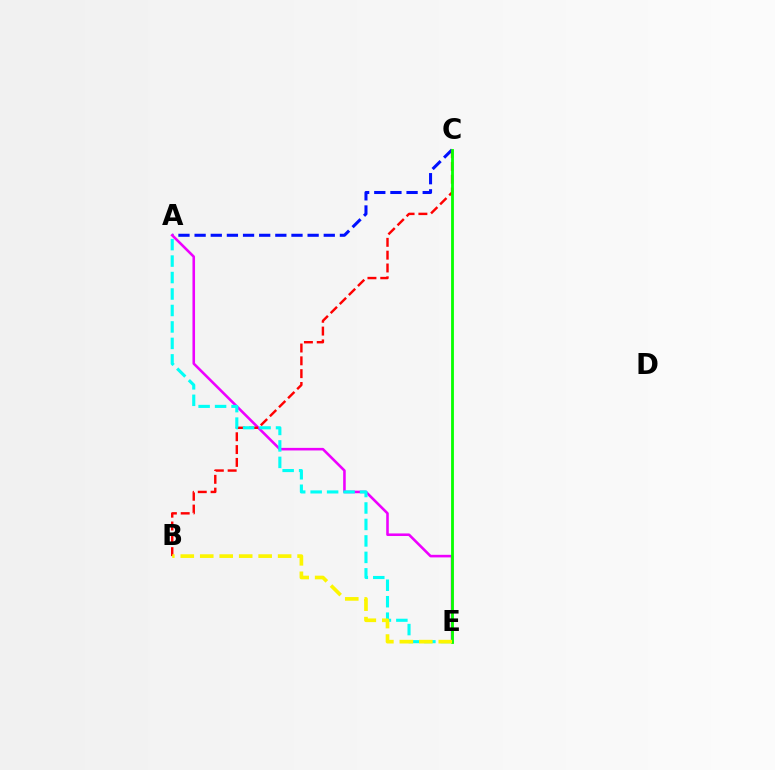{('A', 'C'): [{'color': '#0010ff', 'line_style': 'dashed', 'thickness': 2.19}], ('A', 'E'): [{'color': '#ee00ff', 'line_style': 'solid', 'thickness': 1.86}, {'color': '#00fff6', 'line_style': 'dashed', 'thickness': 2.24}], ('B', 'C'): [{'color': '#ff0000', 'line_style': 'dashed', 'thickness': 1.74}], ('C', 'E'): [{'color': '#08ff00', 'line_style': 'solid', 'thickness': 2.03}], ('B', 'E'): [{'color': '#fcf500', 'line_style': 'dashed', 'thickness': 2.65}]}